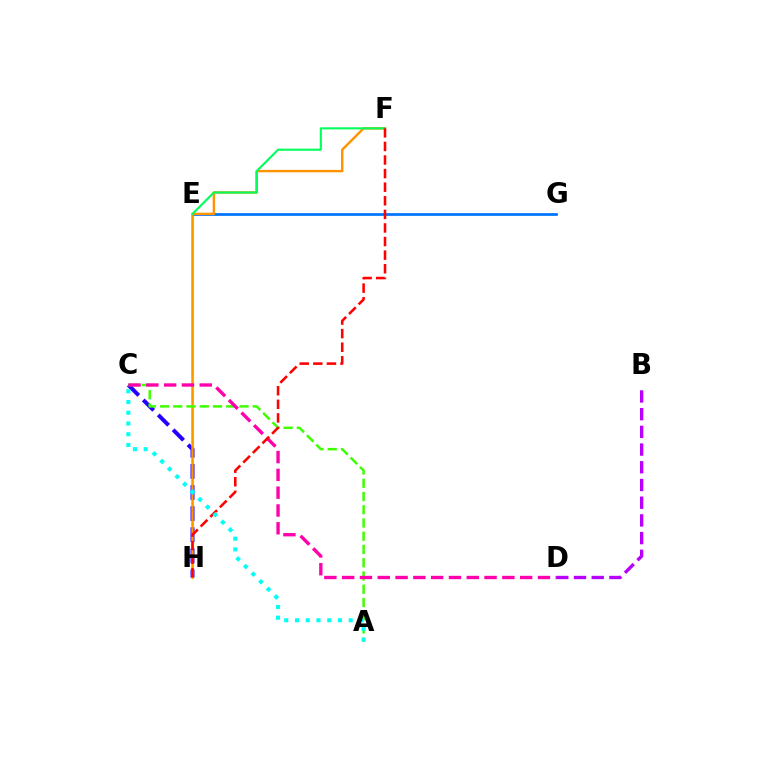{('E', 'H'): [{'color': '#d1ff00', 'line_style': 'solid', 'thickness': 1.58}], ('E', 'G'): [{'color': '#0074ff', 'line_style': 'solid', 'thickness': 1.96}], ('C', 'H'): [{'color': '#2500ff', 'line_style': 'dashed', 'thickness': 2.87}], ('F', 'H'): [{'color': '#ff9400', 'line_style': 'solid', 'thickness': 1.75}, {'color': '#ff0000', 'line_style': 'dashed', 'thickness': 1.85}], ('A', 'C'): [{'color': '#3dff00', 'line_style': 'dashed', 'thickness': 1.8}, {'color': '#00fff6', 'line_style': 'dotted', 'thickness': 2.92}], ('C', 'D'): [{'color': '#ff00ac', 'line_style': 'dashed', 'thickness': 2.42}], ('E', 'F'): [{'color': '#00ff5c', 'line_style': 'solid', 'thickness': 1.52}], ('B', 'D'): [{'color': '#b900ff', 'line_style': 'dashed', 'thickness': 2.41}]}